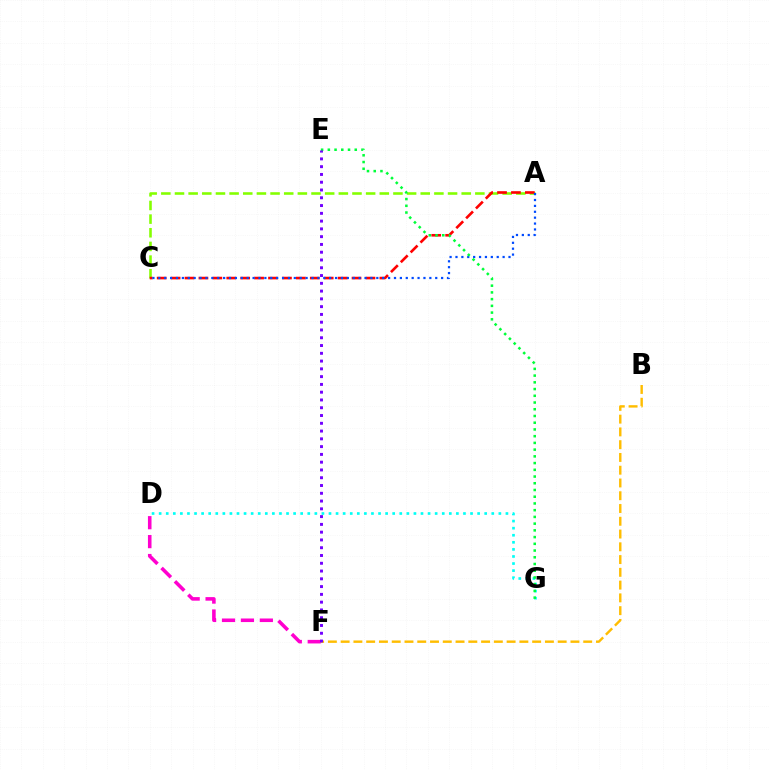{('A', 'C'): [{'color': '#84ff00', 'line_style': 'dashed', 'thickness': 1.85}, {'color': '#ff0000', 'line_style': 'dashed', 'thickness': 1.89}, {'color': '#004bff', 'line_style': 'dotted', 'thickness': 1.6}], ('D', 'F'): [{'color': '#ff00cf', 'line_style': 'dashed', 'thickness': 2.57}], ('B', 'F'): [{'color': '#ffbd00', 'line_style': 'dashed', 'thickness': 1.73}], ('D', 'G'): [{'color': '#00fff6', 'line_style': 'dotted', 'thickness': 1.92}], ('E', 'G'): [{'color': '#00ff39', 'line_style': 'dotted', 'thickness': 1.83}], ('E', 'F'): [{'color': '#7200ff', 'line_style': 'dotted', 'thickness': 2.11}]}